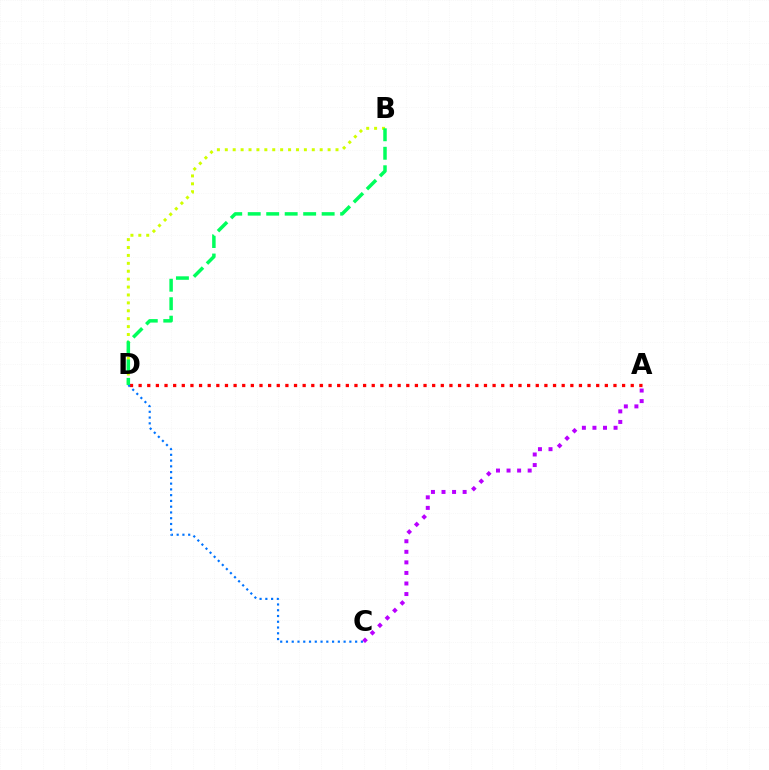{('B', 'D'): [{'color': '#d1ff00', 'line_style': 'dotted', 'thickness': 2.15}, {'color': '#00ff5c', 'line_style': 'dashed', 'thickness': 2.51}], ('A', 'D'): [{'color': '#ff0000', 'line_style': 'dotted', 'thickness': 2.35}], ('C', 'D'): [{'color': '#0074ff', 'line_style': 'dotted', 'thickness': 1.57}], ('A', 'C'): [{'color': '#b900ff', 'line_style': 'dotted', 'thickness': 2.87}]}